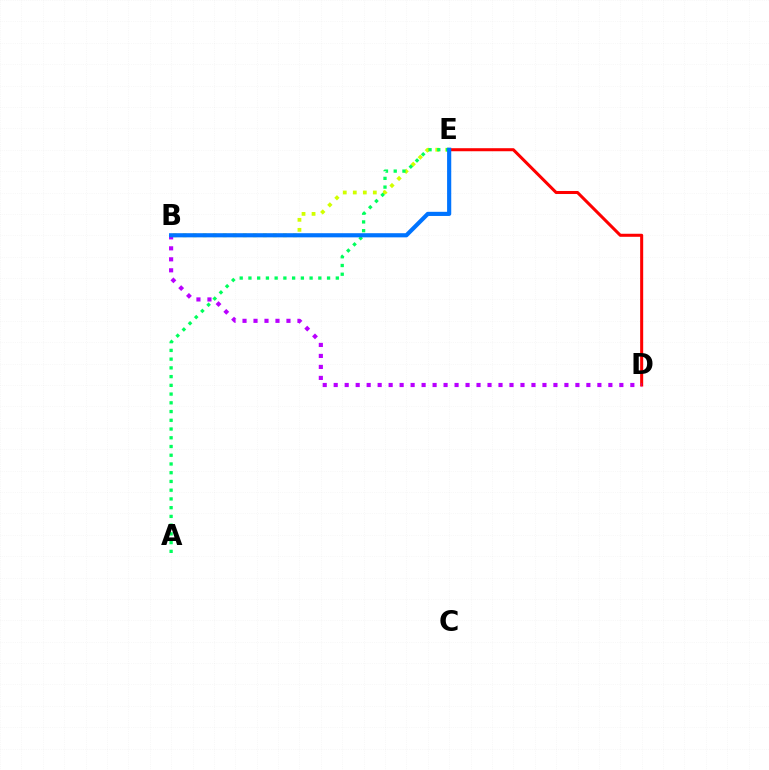{('B', 'E'): [{'color': '#d1ff00', 'line_style': 'dotted', 'thickness': 2.72}, {'color': '#0074ff', 'line_style': 'solid', 'thickness': 2.99}], ('D', 'E'): [{'color': '#ff0000', 'line_style': 'solid', 'thickness': 2.19}], ('B', 'D'): [{'color': '#b900ff', 'line_style': 'dotted', 'thickness': 2.99}], ('A', 'E'): [{'color': '#00ff5c', 'line_style': 'dotted', 'thickness': 2.37}]}